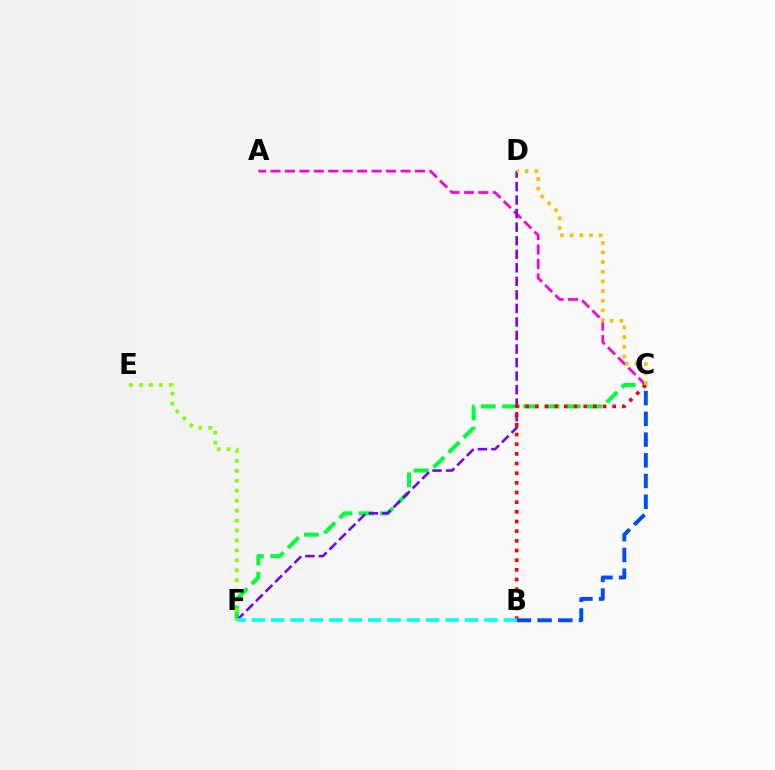{('C', 'F'): [{'color': '#00ff39', 'line_style': 'dashed', 'thickness': 2.89}], ('A', 'C'): [{'color': '#ff00cf', 'line_style': 'dashed', 'thickness': 1.96}], ('B', 'C'): [{'color': '#004bff', 'line_style': 'dashed', 'thickness': 2.81}, {'color': '#ff0000', 'line_style': 'dotted', 'thickness': 2.63}], ('D', 'F'): [{'color': '#7200ff', 'line_style': 'dashed', 'thickness': 1.84}], ('B', 'F'): [{'color': '#00fff6', 'line_style': 'dashed', 'thickness': 2.63}], ('C', 'D'): [{'color': '#ffbd00', 'line_style': 'dotted', 'thickness': 2.62}], ('E', 'F'): [{'color': '#84ff00', 'line_style': 'dotted', 'thickness': 2.7}]}